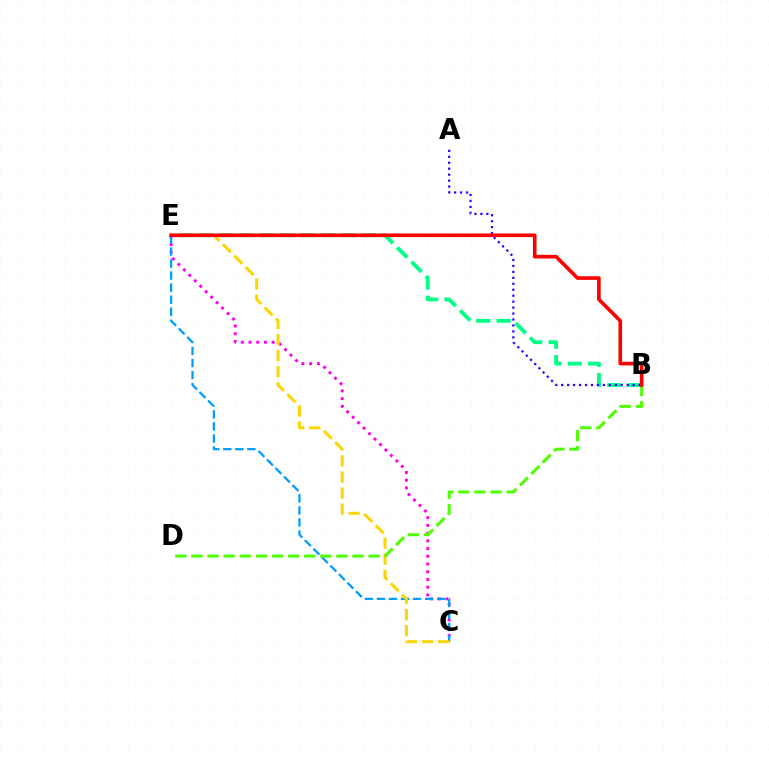{('B', 'E'): [{'color': '#00ff86', 'line_style': 'dashed', 'thickness': 2.76}, {'color': '#ff0000', 'line_style': 'solid', 'thickness': 2.61}], ('C', 'E'): [{'color': '#ff00ed', 'line_style': 'dotted', 'thickness': 2.1}, {'color': '#009eff', 'line_style': 'dashed', 'thickness': 1.64}, {'color': '#ffd500', 'line_style': 'dashed', 'thickness': 2.18}], ('A', 'B'): [{'color': '#3700ff', 'line_style': 'dotted', 'thickness': 1.62}], ('B', 'D'): [{'color': '#4fff00', 'line_style': 'dashed', 'thickness': 2.19}]}